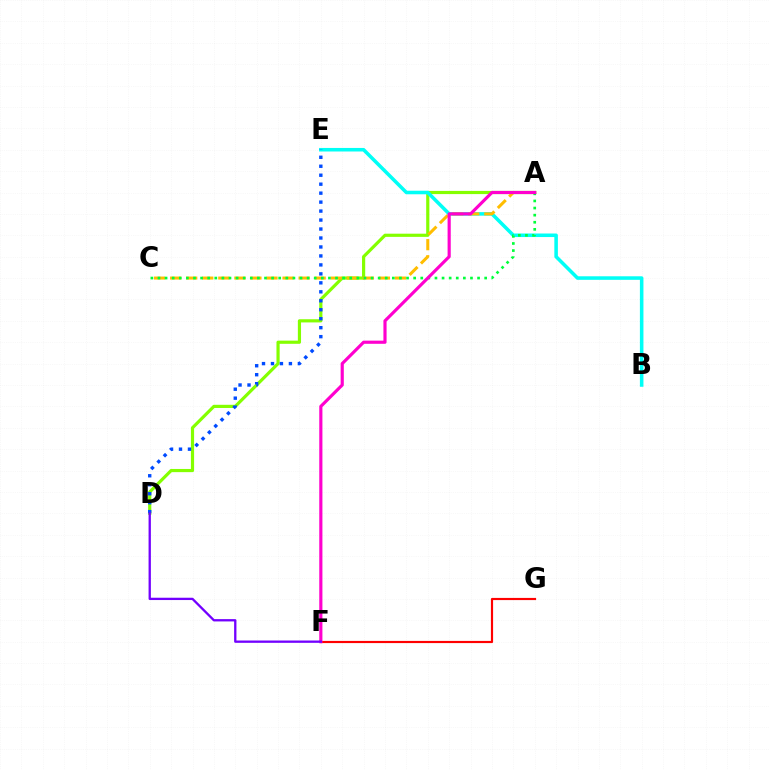{('A', 'D'): [{'color': '#84ff00', 'line_style': 'solid', 'thickness': 2.29}], ('B', 'E'): [{'color': '#00fff6', 'line_style': 'solid', 'thickness': 2.55}], ('A', 'C'): [{'color': '#ffbd00', 'line_style': 'dashed', 'thickness': 2.18}, {'color': '#00ff39', 'line_style': 'dotted', 'thickness': 1.93}], ('F', 'G'): [{'color': '#ff0000', 'line_style': 'solid', 'thickness': 1.56}], ('D', 'E'): [{'color': '#004bff', 'line_style': 'dotted', 'thickness': 2.44}], ('A', 'F'): [{'color': '#ff00cf', 'line_style': 'solid', 'thickness': 2.28}], ('D', 'F'): [{'color': '#7200ff', 'line_style': 'solid', 'thickness': 1.66}]}